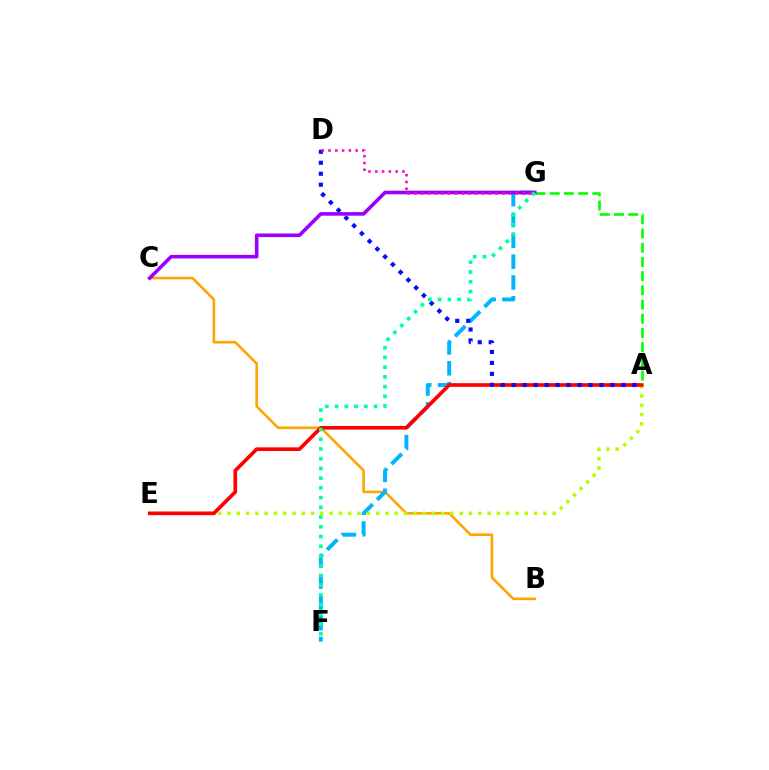{('B', 'C'): [{'color': '#ffa500', 'line_style': 'solid', 'thickness': 1.87}], ('F', 'G'): [{'color': '#00b5ff', 'line_style': 'dashed', 'thickness': 2.83}, {'color': '#00ff9d', 'line_style': 'dotted', 'thickness': 2.64}], ('A', 'E'): [{'color': '#b3ff00', 'line_style': 'dotted', 'thickness': 2.52}, {'color': '#ff0000', 'line_style': 'solid', 'thickness': 2.63}], ('A', 'G'): [{'color': '#08ff00', 'line_style': 'dashed', 'thickness': 1.93}], ('A', 'D'): [{'color': '#0010ff', 'line_style': 'dotted', 'thickness': 2.98}], ('C', 'G'): [{'color': '#9b00ff', 'line_style': 'solid', 'thickness': 2.59}], ('D', 'G'): [{'color': '#ff00bd', 'line_style': 'dotted', 'thickness': 1.84}]}